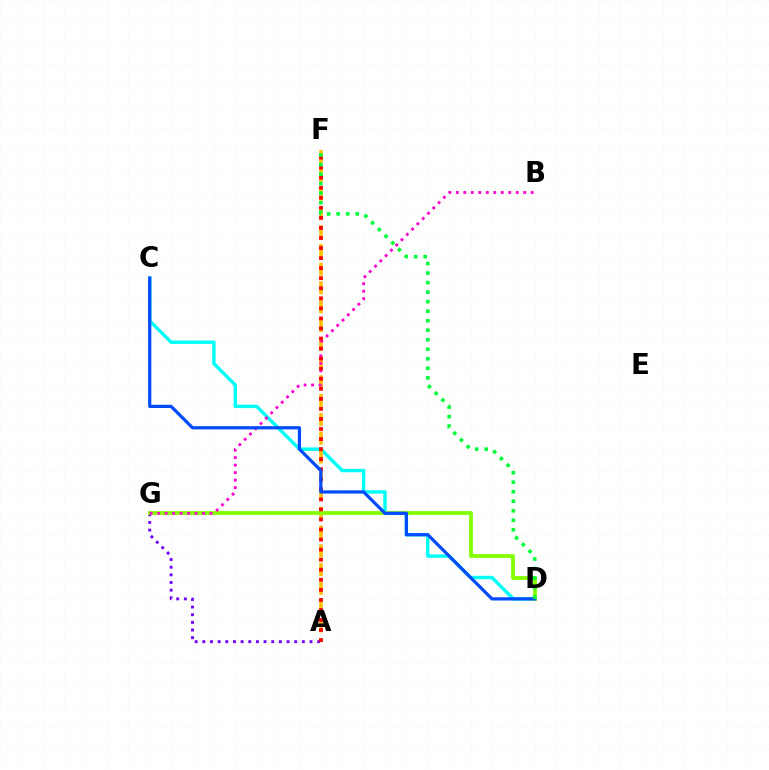{('C', 'D'): [{'color': '#00fff6', 'line_style': 'solid', 'thickness': 2.46}, {'color': '#004bff', 'line_style': 'solid', 'thickness': 2.32}], ('A', 'F'): [{'color': '#ffbd00', 'line_style': 'dashed', 'thickness': 2.55}, {'color': '#ff0000', 'line_style': 'dotted', 'thickness': 2.73}], ('A', 'G'): [{'color': '#7200ff', 'line_style': 'dotted', 'thickness': 2.08}], ('D', 'G'): [{'color': '#84ff00', 'line_style': 'solid', 'thickness': 2.74}], ('B', 'G'): [{'color': '#ff00cf', 'line_style': 'dotted', 'thickness': 2.03}], ('D', 'F'): [{'color': '#00ff39', 'line_style': 'dotted', 'thickness': 2.59}]}